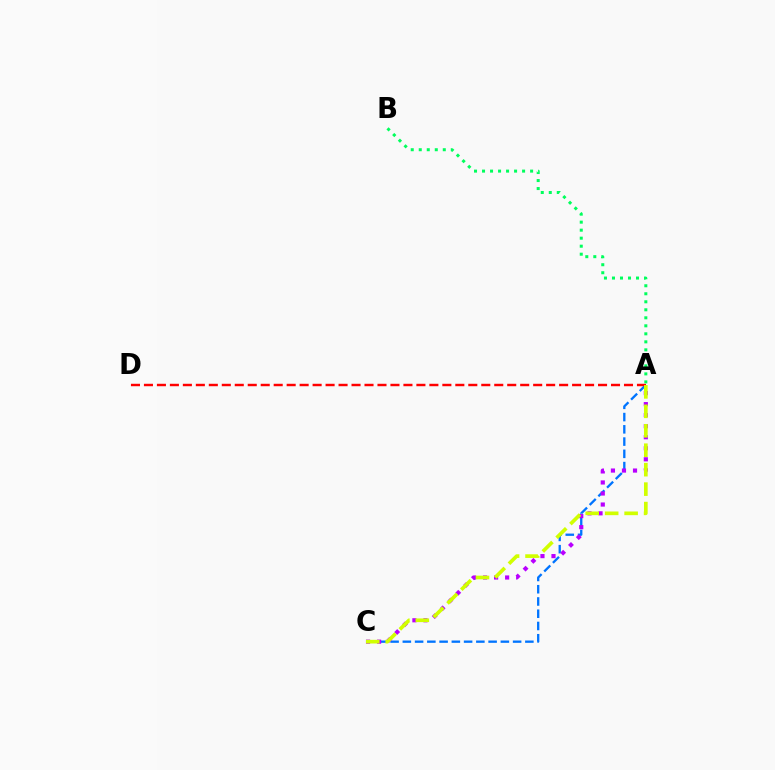{('A', 'C'): [{'color': '#0074ff', 'line_style': 'dashed', 'thickness': 1.66}, {'color': '#b900ff', 'line_style': 'dotted', 'thickness': 3.0}, {'color': '#d1ff00', 'line_style': 'dashed', 'thickness': 2.64}], ('A', 'D'): [{'color': '#ff0000', 'line_style': 'dashed', 'thickness': 1.76}], ('A', 'B'): [{'color': '#00ff5c', 'line_style': 'dotted', 'thickness': 2.18}]}